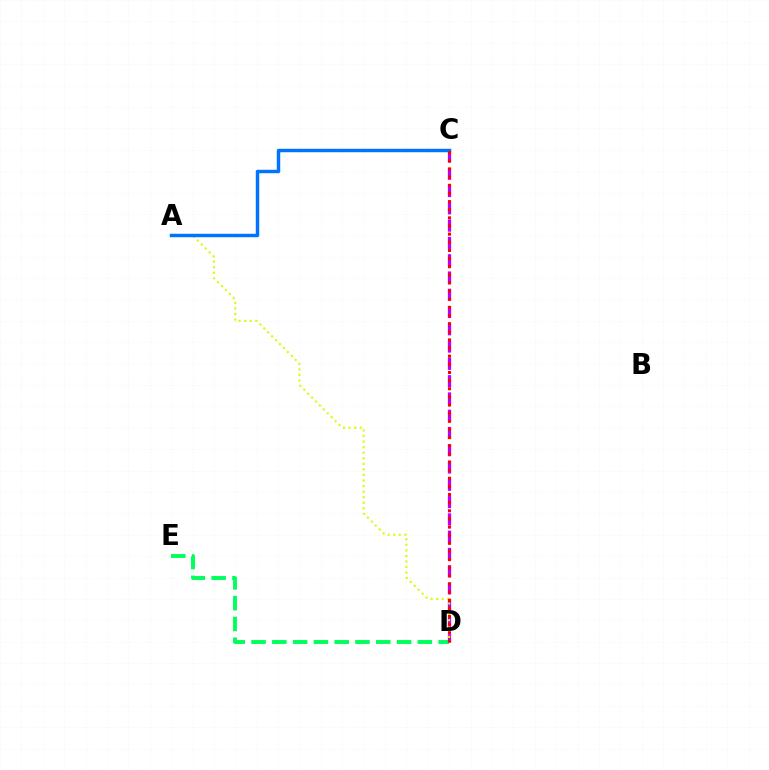{('D', 'E'): [{'color': '#00ff5c', 'line_style': 'dashed', 'thickness': 2.82}], ('C', 'D'): [{'color': '#b900ff', 'line_style': 'dashed', 'thickness': 2.35}, {'color': '#ff0000', 'line_style': 'dotted', 'thickness': 2.21}], ('A', 'D'): [{'color': '#d1ff00', 'line_style': 'dotted', 'thickness': 1.51}], ('A', 'C'): [{'color': '#0074ff', 'line_style': 'solid', 'thickness': 2.49}]}